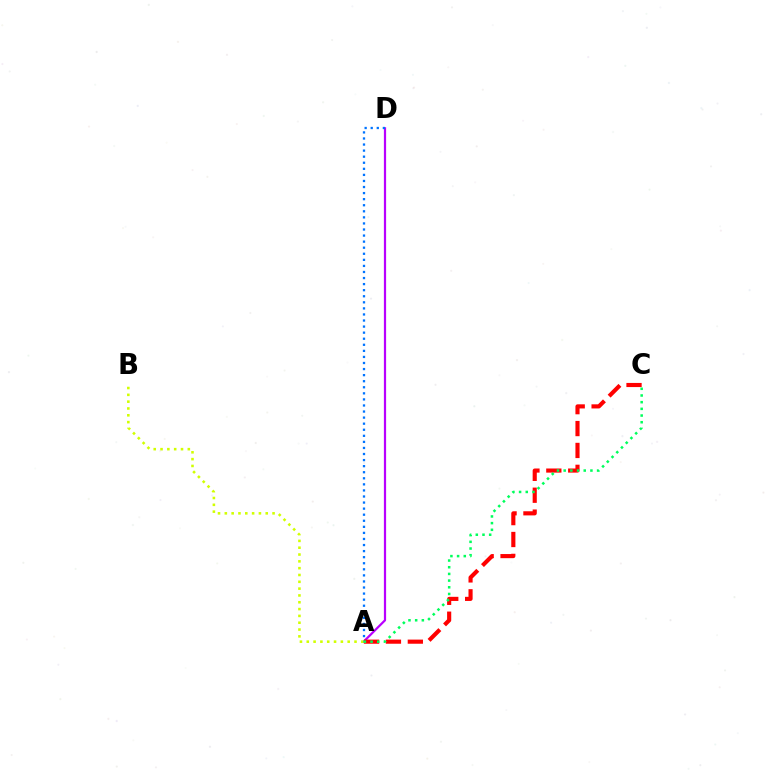{('A', 'D'): [{'color': '#b900ff', 'line_style': 'solid', 'thickness': 1.6}, {'color': '#0074ff', 'line_style': 'dotted', 'thickness': 1.65}], ('A', 'C'): [{'color': '#ff0000', 'line_style': 'dashed', 'thickness': 2.97}, {'color': '#00ff5c', 'line_style': 'dotted', 'thickness': 1.82}], ('A', 'B'): [{'color': '#d1ff00', 'line_style': 'dotted', 'thickness': 1.85}]}